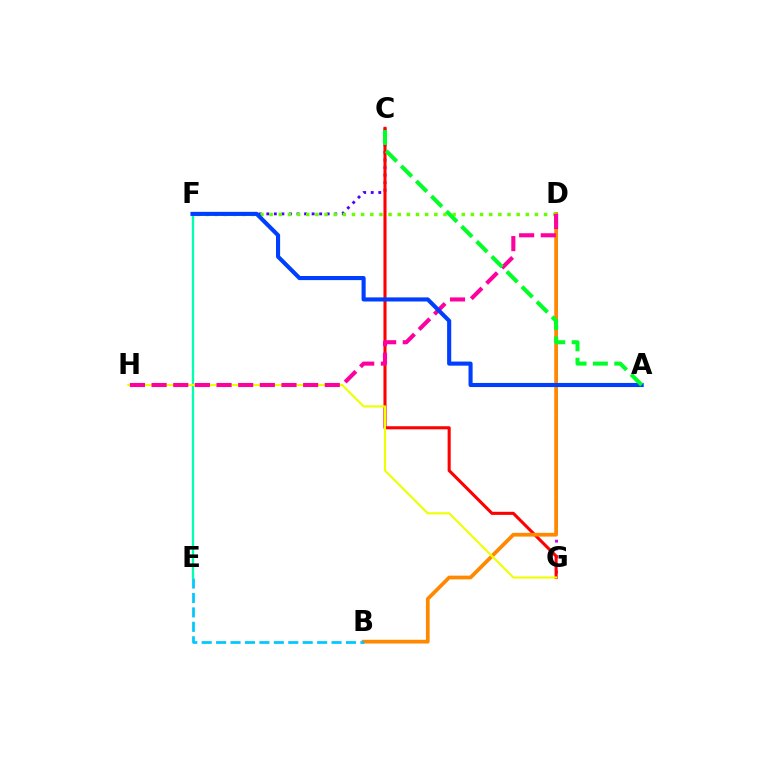{('D', 'G'): [{'color': '#d600ff', 'line_style': 'dotted', 'thickness': 2.1}], ('C', 'F'): [{'color': '#4f00ff', 'line_style': 'dotted', 'thickness': 2.05}], ('C', 'G'): [{'color': '#ff0000', 'line_style': 'solid', 'thickness': 2.22}], ('B', 'D'): [{'color': '#ff8800', 'line_style': 'solid', 'thickness': 2.69}], ('B', 'E'): [{'color': '#00c7ff', 'line_style': 'dashed', 'thickness': 1.96}], ('D', 'F'): [{'color': '#66ff00', 'line_style': 'dotted', 'thickness': 2.49}], ('E', 'F'): [{'color': '#00ffaf', 'line_style': 'solid', 'thickness': 1.67}], ('G', 'H'): [{'color': '#eeff00', 'line_style': 'solid', 'thickness': 1.52}], ('D', 'H'): [{'color': '#ff00a0', 'line_style': 'dashed', 'thickness': 2.94}], ('A', 'F'): [{'color': '#003fff', 'line_style': 'solid', 'thickness': 2.95}], ('A', 'C'): [{'color': '#00ff27', 'line_style': 'dashed', 'thickness': 2.9}]}